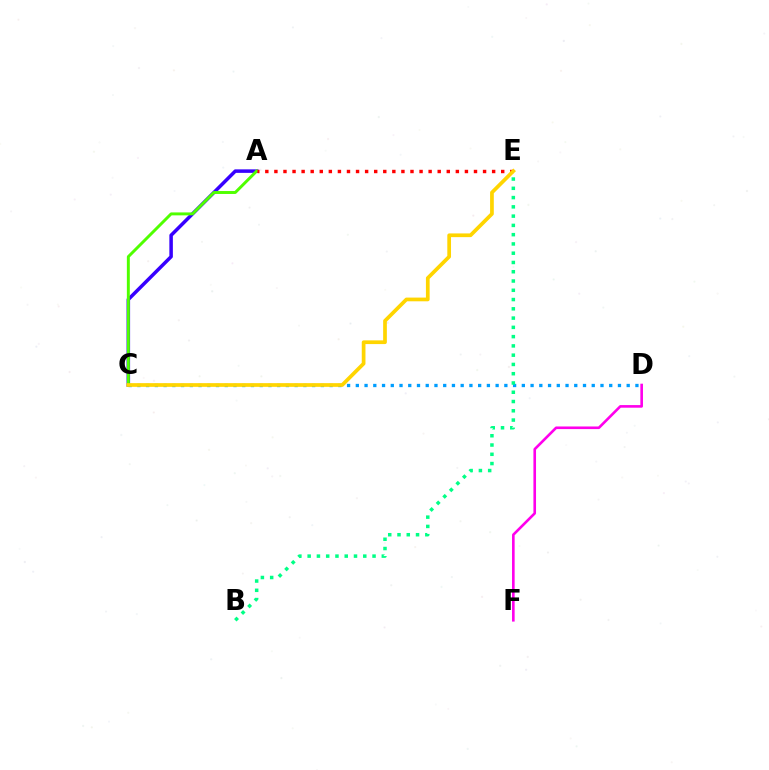{('A', 'C'): [{'color': '#3700ff', 'line_style': 'solid', 'thickness': 2.53}, {'color': '#4fff00', 'line_style': 'solid', 'thickness': 2.12}], ('C', 'D'): [{'color': '#009eff', 'line_style': 'dotted', 'thickness': 2.37}], ('D', 'F'): [{'color': '#ff00ed', 'line_style': 'solid', 'thickness': 1.89}], ('B', 'E'): [{'color': '#00ff86', 'line_style': 'dotted', 'thickness': 2.52}], ('A', 'E'): [{'color': '#ff0000', 'line_style': 'dotted', 'thickness': 2.46}], ('C', 'E'): [{'color': '#ffd500', 'line_style': 'solid', 'thickness': 2.67}]}